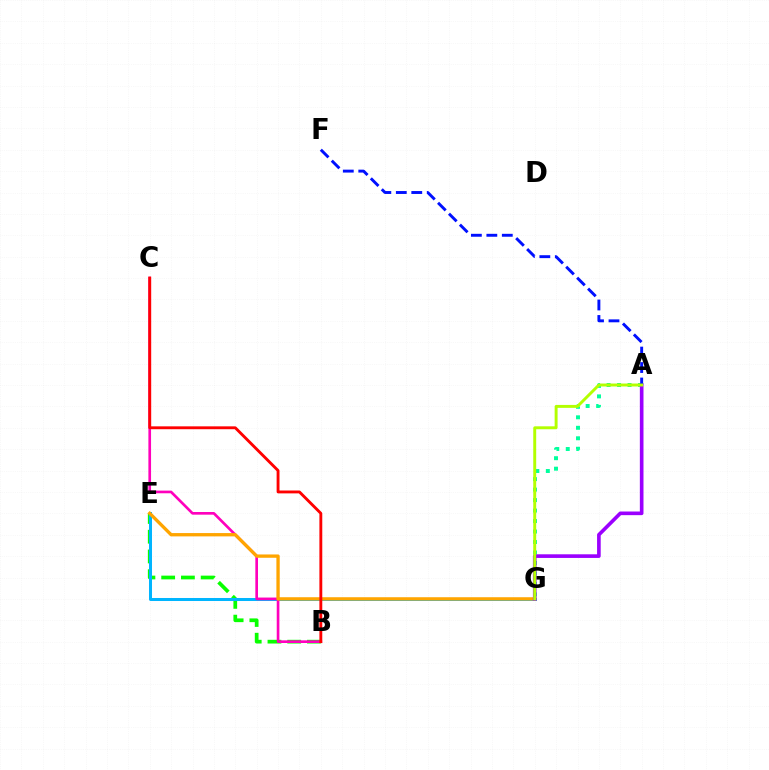{('B', 'E'): [{'color': '#08ff00', 'line_style': 'dashed', 'thickness': 2.68}], ('A', 'G'): [{'color': '#00ff9d', 'line_style': 'dotted', 'thickness': 2.85}, {'color': '#9b00ff', 'line_style': 'solid', 'thickness': 2.62}, {'color': '#b3ff00', 'line_style': 'solid', 'thickness': 2.11}], ('E', 'G'): [{'color': '#00b5ff', 'line_style': 'solid', 'thickness': 2.17}, {'color': '#ffa500', 'line_style': 'solid', 'thickness': 2.39}], ('B', 'C'): [{'color': '#ff00bd', 'line_style': 'solid', 'thickness': 1.92}, {'color': '#ff0000', 'line_style': 'solid', 'thickness': 2.07}], ('A', 'F'): [{'color': '#0010ff', 'line_style': 'dashed', 'thickness': 2.1}]}